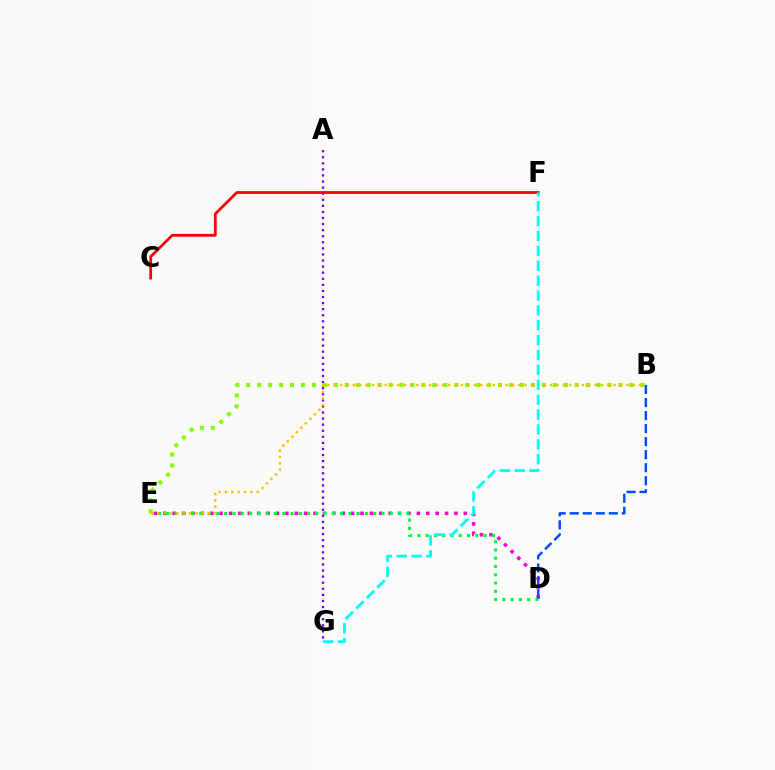{('A', 'G'): [{'color': '#7200ff', 'line_style': 'dotted', 'thickness': 1.65}], ('D', 'E'): [{'color': '#ff00cf', 'line_style': 'dotted', 'thickness': 2.55}, {'color': '#00ff39', 'line_style': 'dotted', 'thickness': 2.25}], ('B', 'E'): [{'color': '#84ff00', 'line_style': 'dotted', 'thickness': 2.97}, {'color': '#ffbd00', 'line_style': 'dotted', 'thickness': 1.73}], ('C', 'F'): [{'color': '#ff0000', 'line_style': 'solid', 'thickness': 2.0}], ('B', 'D'): [{'color': '#004bff', 'line_style': 'dashed', 'thickness': 1.77}], ('F', 'G'): [{'color': '#00fff6', 'line_style': 'dashed', 'thickness': 2.02}]}